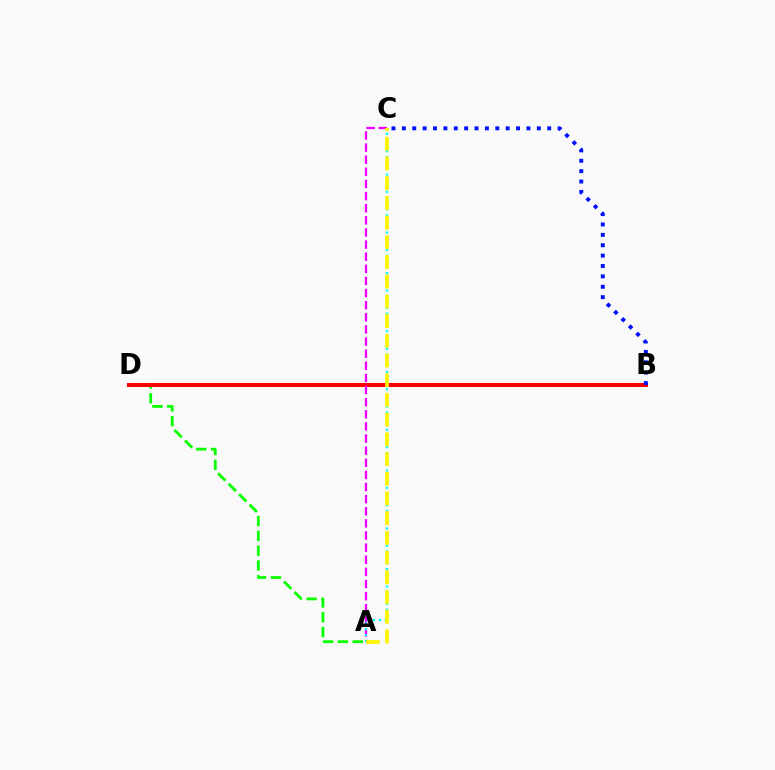{('A', 'D'): [{'color': '#08ff00', 'line_style': 'dashed', 'thickness': 2.01}], ('B', 'D'): [{'color': '#ff0000', 'line_style': 'solid', 'thickness': 2.89}], ('A', 'C'): [{'color': '#ee00ff', 'line_style': 'dashed', 'thickness': 1.65}, {'color': '#00fff6', 'line_style': 'dotted', 'thickness': 1.58}, {'color': '#fcf500', 'line_style': 'dashed', 'thickness': 2.68}], ('B', 'C'): [{'color': '#0010ff', 'line_style': 'dotted', 'thickness': 2.82}]}